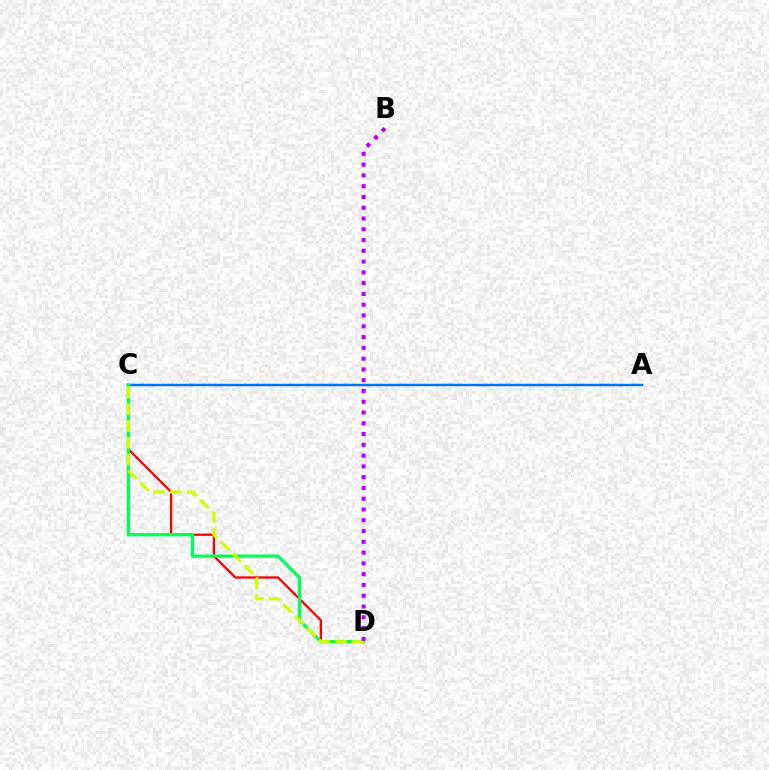{('C', 'D'): [{'color': '#ff0000', 'line_style': 'solid', 'thickness': 1.64}, {'color': '#00ff5c', 'line_style': 'solid', 'thickness': 2.37}, {'color': '#d1ff00', 'line_style': 'dashed', 'thickness': 2.28}], ('A', 'C'): [{'color': '#0074ff', 'line_style': 'solid', 'thickness': 1.79}], ('B', 'D'): [{'color': '#b900ff', 'line_style': 'dotted', 'thickness': 2.93}]}